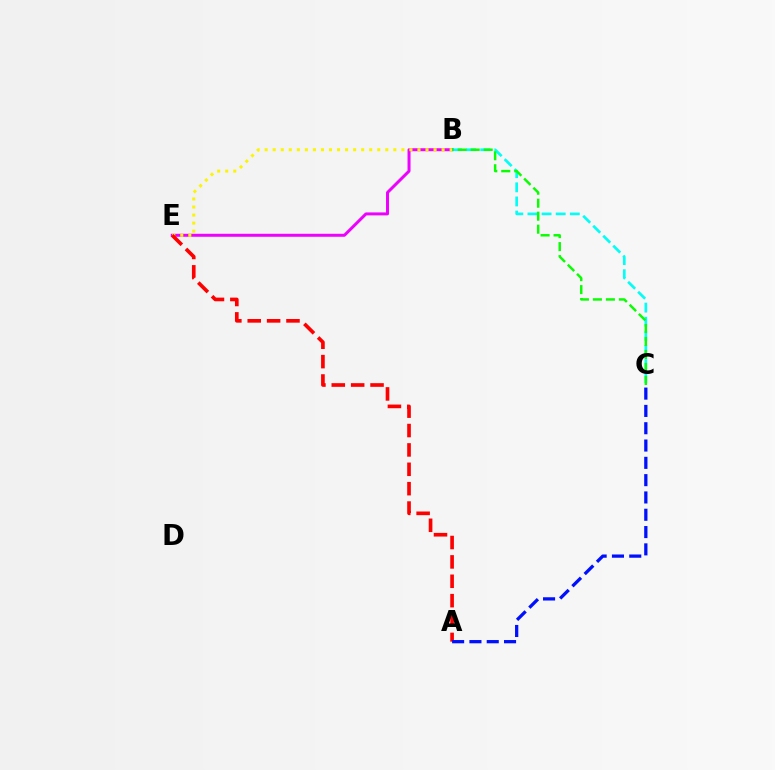{('B', 'E'): [{'color': '#ee00ff', 'line_style': 'solid', 'thickness': 2.15}, {'color': '#fcf500', 'line_style': 'dotted', 'thickness': 2.19}], ('A', 'E'): [{'color': '#ff0000', 'line_style': 'dashed', 'thickness': 2.63}], ('B', 'C'): [{'color': '#00fff6', 'line_style': 'dashed', 'thickness': 1.92}, {'color': '#08ff00', 'line_style': 'dashed', 'thickness': 1.76}], ('A', 'C'): [{'color': '#0010ff', 'line_style': 'dashed', 'thickness': 2.35}]}